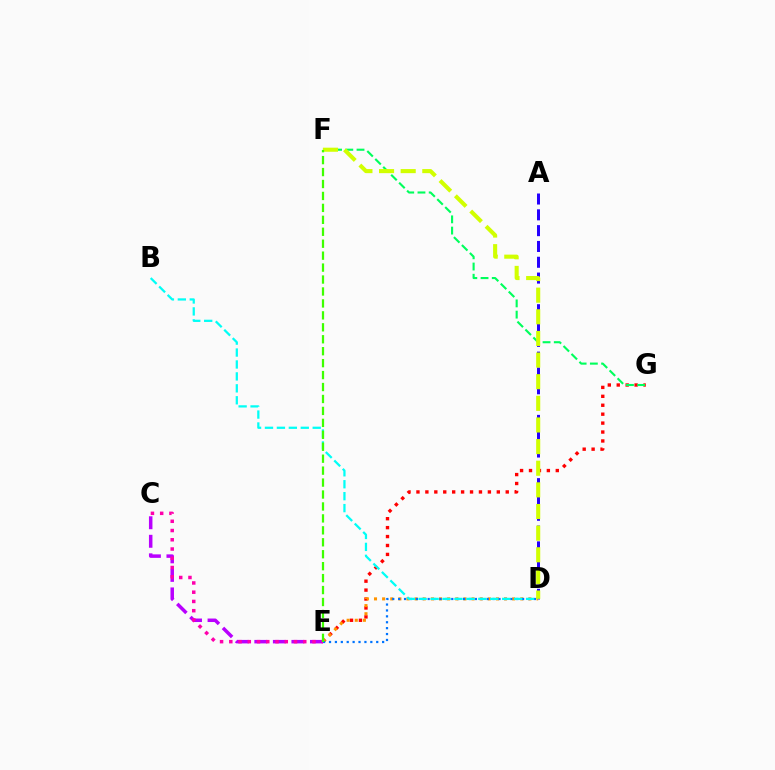{('E', 'G'): [{'color': '#ff0000', 'line_style': 'dotted', 'thickness': 2.43}], ('A', 'D'): [{'color': '#2500ff', 'line_style': 'dashed', 'thickness': 2.15}], ('C', 'E'): [{'color': '#b900ff', 'line_style': 'dashed', 'thickness': 2.52}, {'color': '#ff00ac', 'line_style': 'dotted', 'thickness': 2.51}], ('D', 'E'): [{'color': '#ff9400', 'line_style': 'dotted', 'thickness': 2.21}, {'color': '#0074ff', 'line_style': 'dotted', 'thickness': 1.6}], ('F', 'G'): [{'color': '#00ff5c', 'line_style': 'dashed', 'thickness': 1.53}], ('D', 'F'): [{'color': '#d1ff00', 'line_style': 'dashed', 'thickness': 2.94}], ('B', 'D'): [{'color': '#00fff6', 'line_style': 'dashed', 'thickness': 1.62}], ('E', 'F'): [{'color': '#3dff00', 'line_style': 'dashed', 'thickness': 1.62}]}